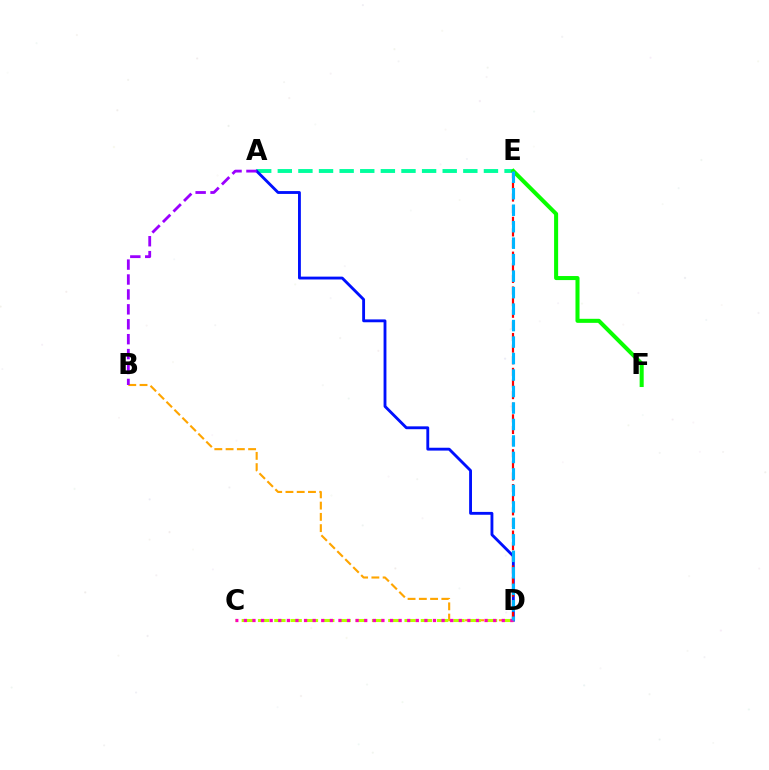{('B', 'D'): [{'color': '#ffa500', 'line_style': 'dashed', 'thickness': 1.53}], ('A', 'E'): [{'color': '#00ff9d', 'line_style': 'dashed', 'thickness': 2.8}], ('A', 'D'): [{'color': '#0010ff', 'line_style': 'solid', 'thickness': 2.06}], ('D', 'E'): [{'color': '#ff0000', 'line_style': 'dashed', 'thickness': 1.58}, {'color': '#00b5ff', 'line_style': 'dashed', 'thickness': 2.24}], ('C', 'D'): [{'color': '#b3ff00', 'line_style': 'dashed', 'thickness': 2.21}, {'color': '#ff00bd', 'line_style': 'dotted', 'thickness': 2.34}], ('E', 'F'): [{'color': '#08ff00', 'line_style': 'solid', 'thickness': 2.91}], ('A', 'B'): [{'color': '#9b00ff', 'line_style': 'dashed', 'thickness': 2.03}]}